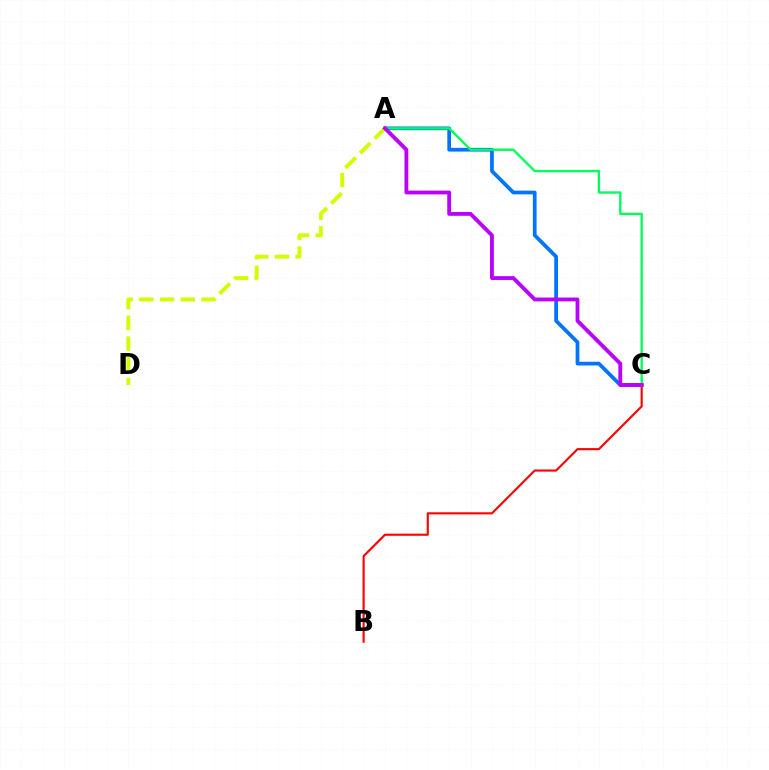{('B', 'C'): [{'color': '#ff0000', 'line_style': 'solid', 'thickness': 1.53}], ('A', 'C'): [{'color': '#0074ff', 'line_style': 'solid', 'thickness': 2.68}, {'color': '#00ff5c', 'line_style': 'solid', 'thickness': 1.69}, {'color': '#b900ff', 'line_style': 'solid', 'thickness': 2.75}], ('A', 'D'): [{'color': '#d1ff00', 'line_style': 'dashed', 'thickness': 2.82}]}